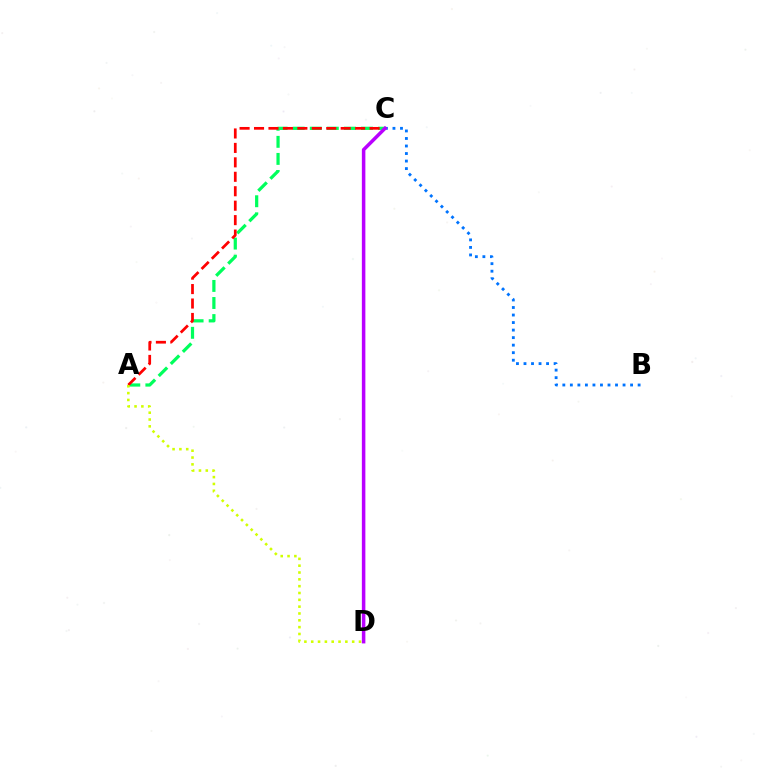{('A', 'C'): [{'color': '#00ff5c', 'line_style': 'dashed', 'thickness': 2.32}, {'color': '#ff0000', 'line_style': 'dashed', 'thickness': 1.96}], ('A', 'D'): [{'color': '#d1ff00', 'line_style': 'dotted', 'thickness': 1.85}], ('B', 'C'): [{'color': '#0074ff', 'line_style': 'dotted', 'thickness': 2.05}], ('C', 'D'): [{'color': '#b900ff', 'line_style': 'solid', 'thickness': 2.53}]}